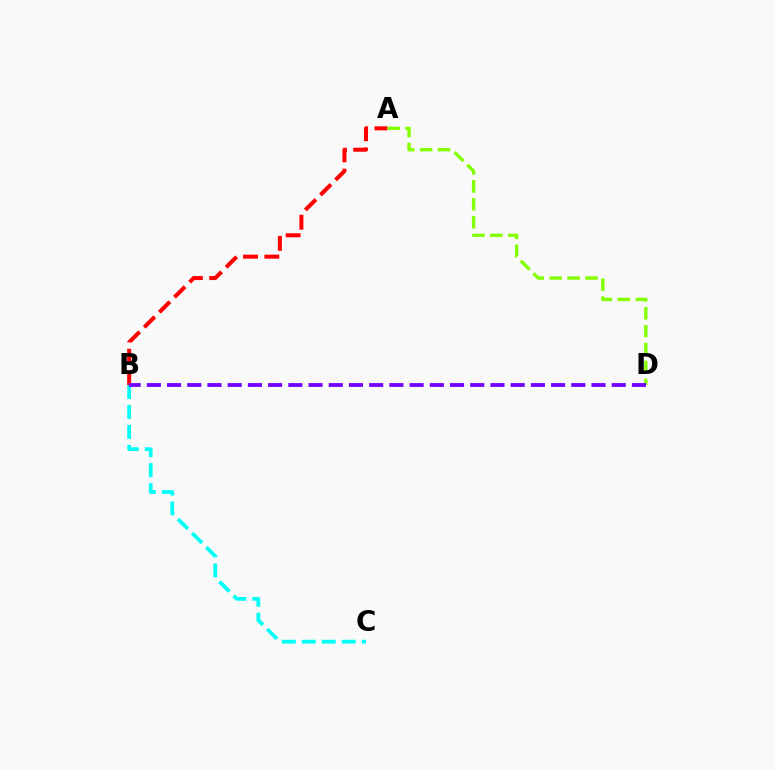{('A', 'B'): [{'color': '#ff0000', 'line_style': 'dashed', 'thickness': 2.9}], ('A', 'D'): [{'color': '#84ff00', 'line_style': 'dashed', 'thickness': 2.43}], ('B', 'C'): [{'color': '#00fff6', 'line_style': 'dashed', 'thickness': 2.71}], ('B', 'D'): [{'color': '#7200ff', 'line_style': 'dashed', 'thickness': 2.75}]}